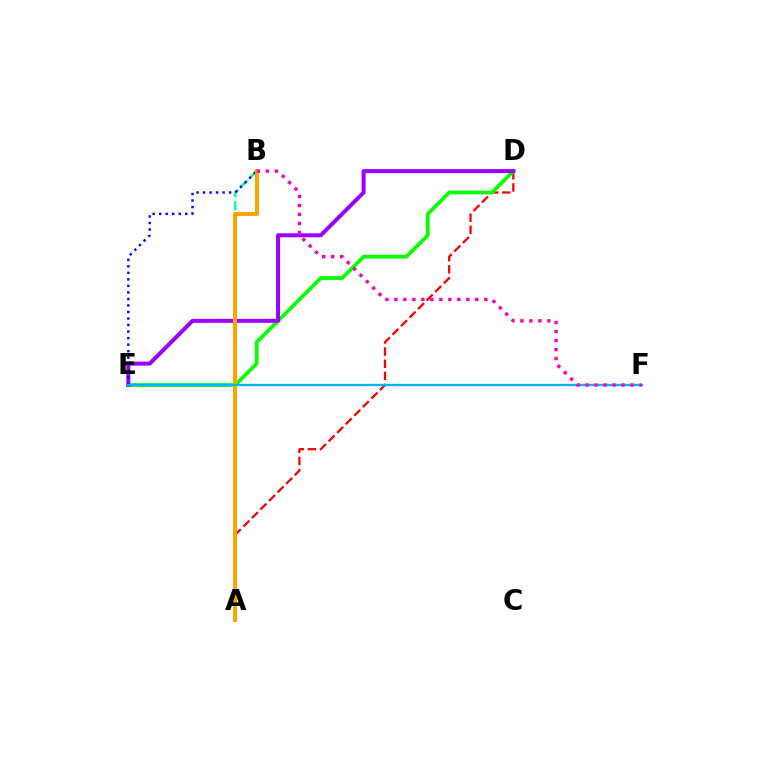{('A', 'D'): [{'color': '#ff0000', 'line_style': 'dashed', 'thickness': 1.64}], ('D', 'E'): [{'color': '#08ff00', 'line_style': 'solid', 'thickness': 2.68}, {'color': '#9b00ff', 'line_style': 'solid', 'thickness': 2.89}], ('A', 'B'): [{'color': '#00ff9d', 'line_style': 'dashed', 'thickness': 1.76}, {'color': '#b3ff00', 'line_style': 'dotted', 'thickness': 1.77}, {'color': '#ffa500', 'line_style': 'solid', 'thickness': 2.89}], ('B', 'E'): [{'color': '#0010ff', 'line_style': 'dotted', 'thickness': 1.77}], ('E', 'F'): [{'color': '#00b5ff', 'line_style': 'solid', 'thickness': 1.68}], ('B', 'F'): [{'color': '#ff00bd', 'line_style': 'dotted', 'thickness': 2.44}]}